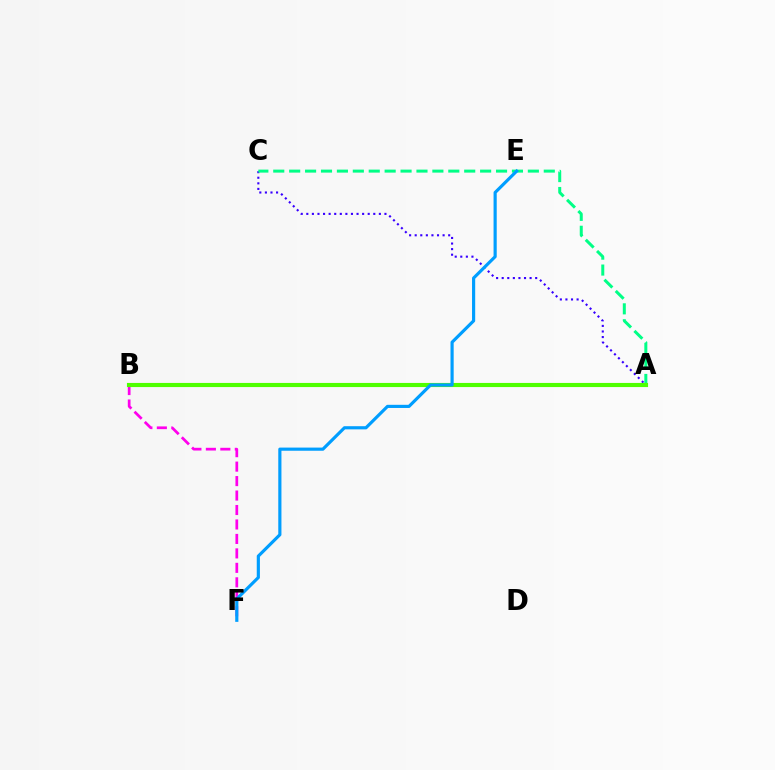{('A', 'C'): [{'color': '#3700ff', 'line_style': 'dotted', 'thickness': 1.52}, {'color': '#00ff86', 'line_style': 'dashed', 'thickness': 2.16}], ('A', 'B'): [{'color': '#ffd500', 'line_style': 'dotted', 'thickness': 1.92}, {'color': '#ff0000', 'line_style': 'dotted', 'thickness': 1.84}, {'color': '#4fff00', 'line_style': 'solid', 'thickness': 2.97}], ('B', 'F'): [{'color': '#ff00ed', 'line_style': 'dashed', 'thickness': 1.96}], ('E', 'F'): [{'color': '#009eff', 'line_style': 'solid', 'thickness': 2.27}]}